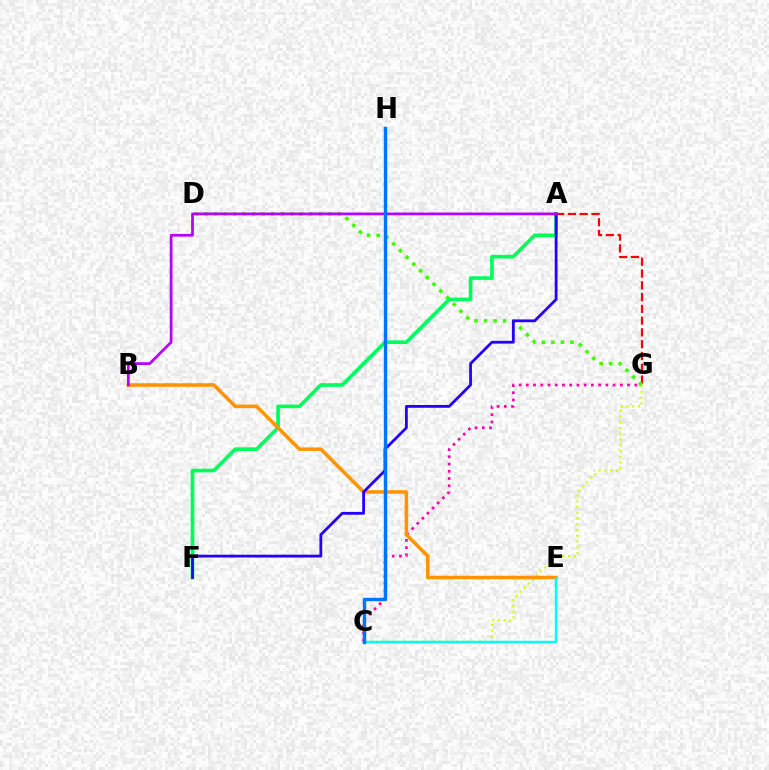{('A', 'G'): [{'color': '#ff0000', 'line_style': 'dashed', 'thickness': 1.6}], ('C', 'G'): [{'color': '#ff00ac', 'line_style': 'dotted', 'thickness': 1.97}, {'color': '#d1ff00', 'line_style': 'dotted', 'thickness': 1.56}], ('D', 'G'): [{'color': '#3dff00', 'line_style': 'dotted', 'thickness': 2.59}], ('A', 'F'): [{'color': '#00ff5c', 'line_style': 'solid', 'thickness': 2.64}, {'color': '#2500ff', 'line_style': 'solid', 'thickness': 2.01}], ('B', 'E'): [{'color': '#ff9400', 'line_style': 'solid', 'thickness': 2.53}], ('C', 'E'): [{'color': '#00fff6', 'line_style': 'solid', 'thickness': 1.76}], ('A', 'B'): [{'color': '#b900ff', 'line_style': 'solid', 'thickness': 1.98}], ('C', 'H'): [{'color': '#0074ff', 'line_style': 'solid', 'thickness': 2.46}]}